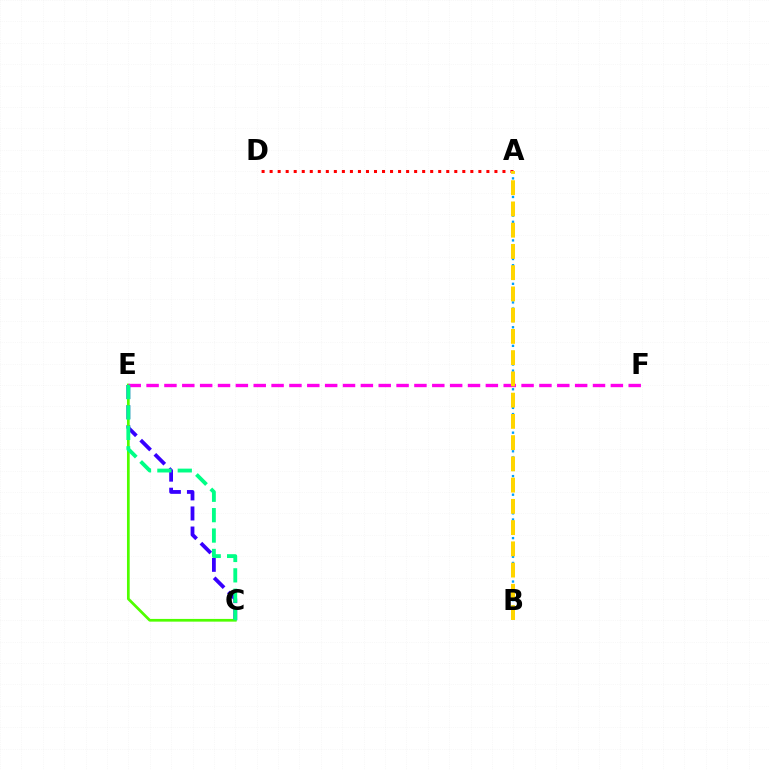{('C', 'E'): [{'color': '#3700ff', 'line_style': 'dashed', 'thickness': 2.73}, {'color': '#4fff00', 'line_style': 'solid', 'thickness': 1.96}, {'color': '#00ff86', 'line_style': 'dashed', 'thickness': 2.77}], ('A', 'D'): [{'color': '#ff0000', 'line_style': 'dotted', 'thickness': 2.18}], ('E', 'F'): [{'color': '#ff00ed', 'line_style': 'dashed', 'thickness': 2.43}], ('A', 'B'): [{'color': '#009eff', 'line_style': 'dotted', 'thickness': 1.69}, {'color': '#ffd500', 'line_style': 'dashed', 'thickness': 2.89}]}